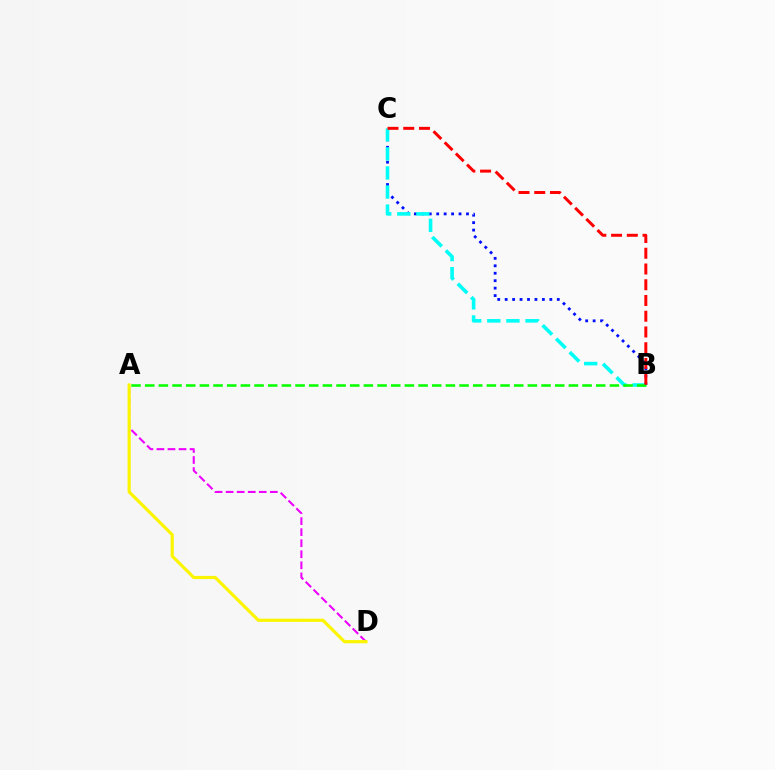{('A', 'D'): [{'color': '#ee00ff', 'line_style': 'dashed', 'thickness': 1.5}, {'color': '#fcf500', 'line_style': 'solid', 'thickness': 2.28}], ('B', 'C'): [{'color': '#0010ff', 'line_style': 'dotted', 'thickness': 2.02}, {'color': '#00fff6', 'line_style': 'dashed', 'thickness': 2.59}, {'color': '#ff0000', 'line_style': 'dashed', 'thickness': 2.14}], ('A', 'B'): [{'color': '#08ff00', 'line_style': 'dashed', 'thickness': 1.86}]}